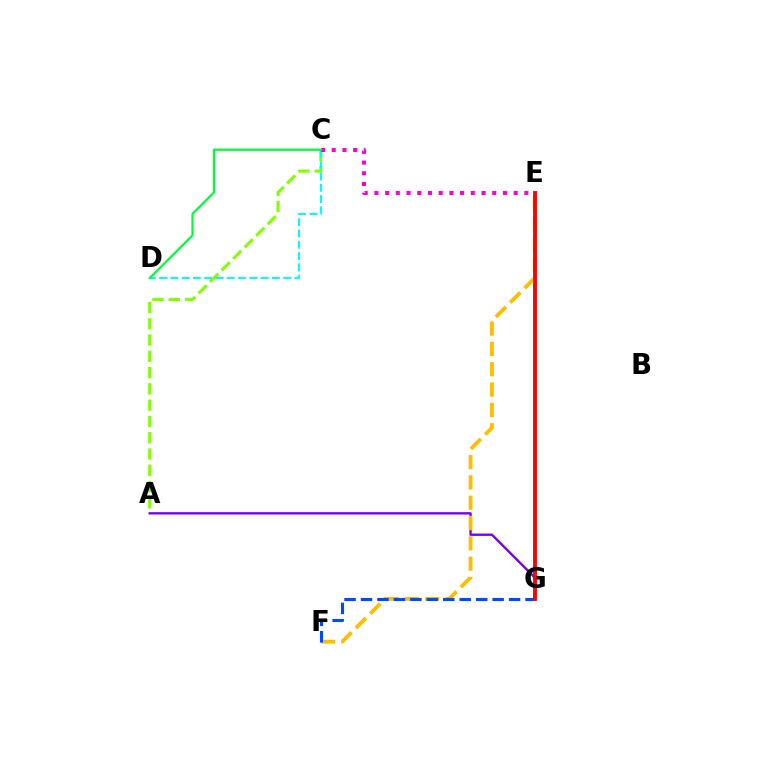{('A', 'G'): [{'color': '#7200ff', 'line_style': 'solid', 'thickness': 1.69}], ('A', 'C'): [{'color': '#84ff00', 'line_style': 'dashed', 'thickness': 2.21}], ('E', 'F'): [{'color': '#ffbd00', 'line_style': 'dashed', 'thickness': 2.76}], ('C', 'D'): [{'color': '#00fff6', 'line_style': 'dashed', 'thickness': 1.53}, {'color': '#00ff39', 'line_style': 'solid', 'thickness': 1.61}], ('F', 'G'): [{'color': '#004bff', 'line_style': 'dashed', 'thickness': 2.24}], ('E', 'G'): [{'color': '#ff0000', 'line_style': 'solid', 'thickness': 2.77}], ('C', 'E'): [{'color': '#ff00cf', 'line_style': 'dotted', 'thickness': 2.91}]}